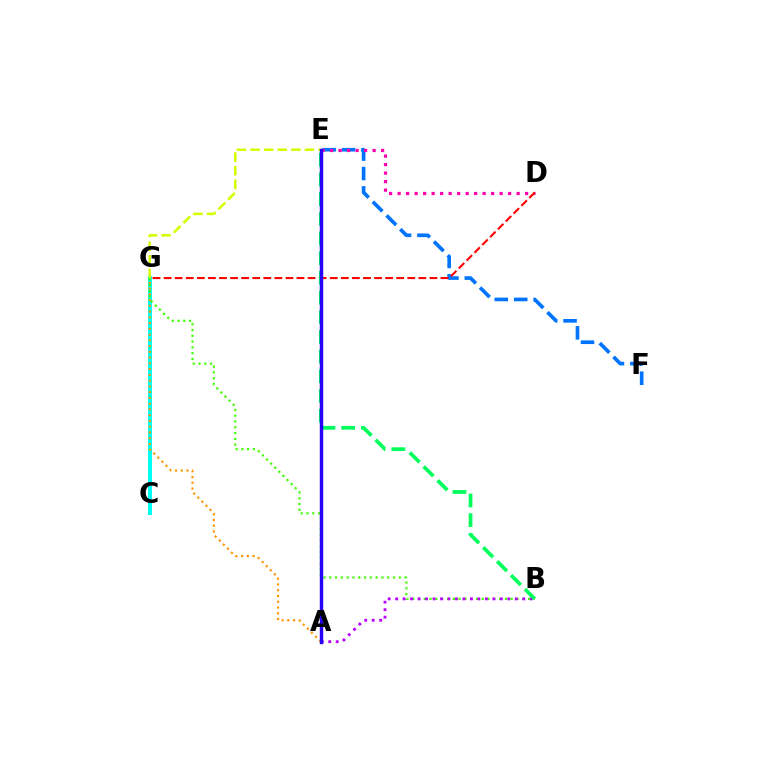{('C', 'G'): [{'color': '#00fff6', 'line_style': 'solid', 'thickness': 2.86}], ('E', 'F'): [{'color': '#0074ff', 'line_style': 'dashed', 'thickness': 2.64}], ('E', 'G'): [{'color': '#d1ff00', 'line_style': 'dashed', 'thickness': 1.85}], ('D', 'E'): [{'color': '#ff00ac', 'line_style': 'dotted', 'thickness': 2.31}], ('B', 'G'): [{'color': '#3dff00', 'line_style': 'dotted', 'thickness': 1.57}], ('A', 'G'): [{'color': '#ff9400', 'line_style': 'dotted', 'thickness': 1.56}], ('D', 'G'): [{'color': '#ff0000', 'line_style': 'dashed', 'thickness': 1.5}], ('A', 'B'): [{'color': '#b900ff', 'line_style': 'dotted', 'thickness': 2.03}], ('B', 'E'): [{'color': '#00ff5c', 'line_style': 'dashed', 'thickness': 2.67}], ('A', 'E'): [{'color': '#2500ff', 'line_style': 'solid', 'thickness': 2.46}]}